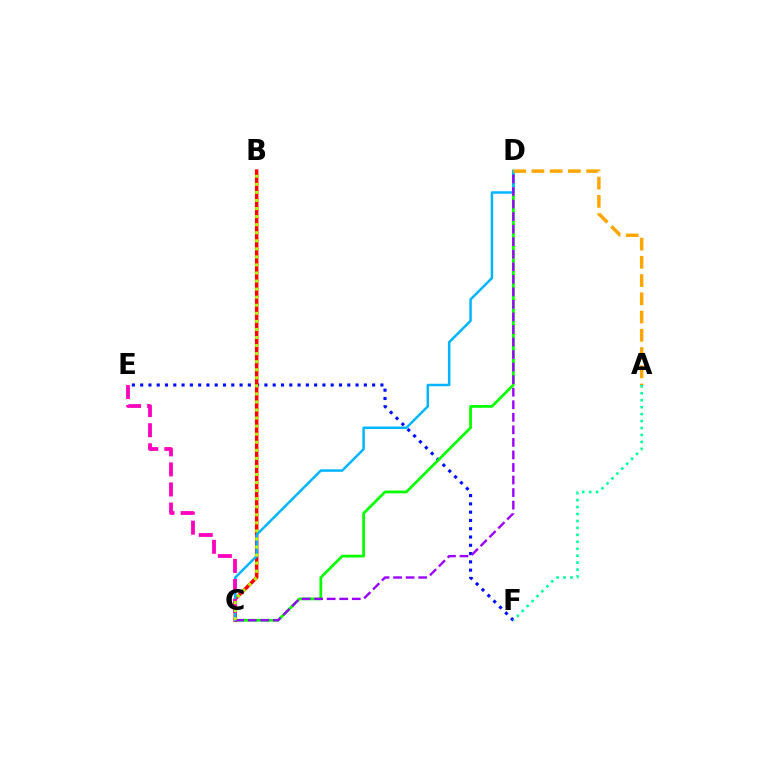{('E', 'F'): [{'color': '#0010ff', 'line_style': 'dotted', 'thickness': 2.25}], ('C', 'D'): [{'color': '#08ff00', 'line_style': 'solid', 'thickness': 1.99}, {'color': '#00b5ff', 'line_style': 'solid', 'thickness': 1.79}, {'color': '#9b00ff', 'line_style': 'dashed', 'thickness': 1.7}], ('B', 'C'): [{'color': '#ff0000', 'line_style': 'solid', 'thickness': 2.52}, {'color': '#b3ff00', 'line_style': 'dotted', 'thickness': 2.19}], ('C', 'E'): [{'color': '#ff00bd', 'line_style': 'dashed', 'thickness': 2.73}], ('A', 'F'): [{'color': '#00ff9d', 'line_style': 'dotted', 'thickness': 1.89}], ('A', 'D'): [{'color': '#ffa500', 'line_style': 'dashed', 'thickness': 2.48}]}